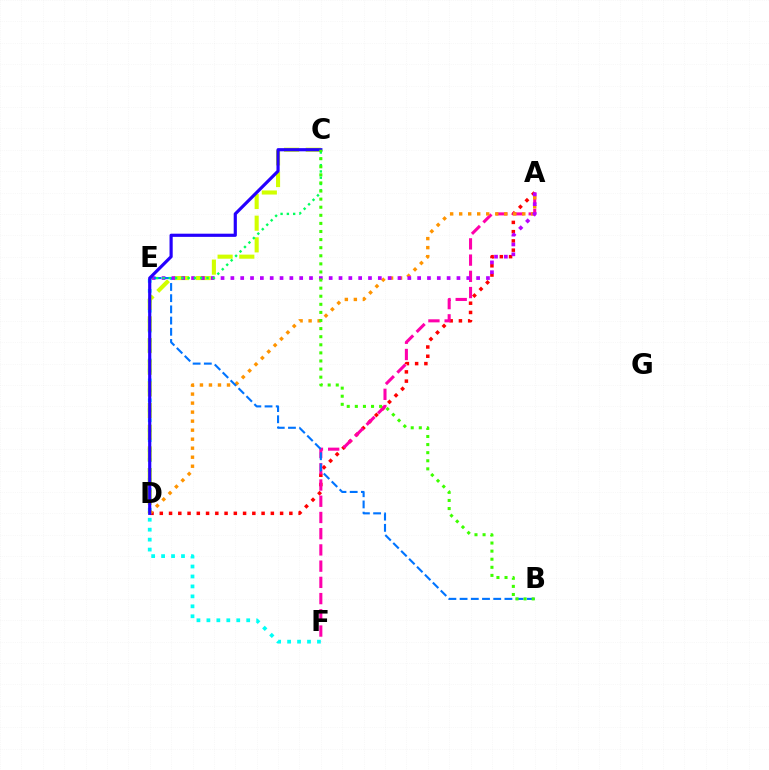{('E', 'F'): [{'color': '#00fff6', 'line_style': 'dotted', 'thickness': 2.7}], ('C', 'D'): [{'color': '#d1ff00', 'line_style': 'dashed', 'thickness': 2.94}, {'color': '#2500ff', 'line_style': 'solid', 'thickness': 2.28}], ('A', 'D'): [{'color': '#ff0000', 'line_style': 'dotted', 'thickness': 2.51}, {'color': '#ff9400', 'line_style': 'dotted', 'thickness': 2.45}], ('A', 'F'): [{'color': '#ff00ac', 'line_style': 'dashed', 'thickness': 2.2}], ('A', 'E'): [{'color': '#b900ff', 'line_style': 'dotted', 'thickness': 2.67}], ('B', 'E'): [{'color': '#0074ff', 'line_style': 'dashed', 'thickness': 1.52}], ('C', 'E'): [{'color': '#00ff5c', 'line_style': 'dotted', 'thickness': 1.71}], ('B', 'C'): [{'color': '#3dff00', 'line_style': 'dotted', 'thickness': 2.2}]}